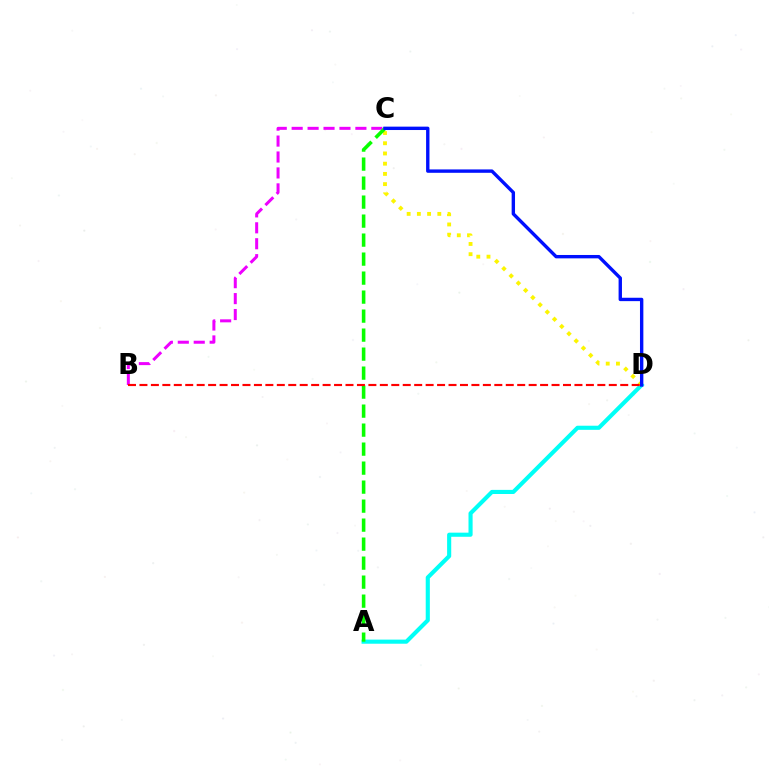{('B', 'C'): [{'color': '#ee00ff', 'line_style': 'dashed', 'thickness': 2.16}], ('A', 'D'): [{'color': '#00fff6', 'line_style': 'solid', 'thickness': 2.96}], ('C', 'D'): [{'color': '#fcf500', 'line_style': 'dotted', 'thickness': 2.78}, {'color': '#0010ff', 'line_style': 'solid', 'thickness': 2.43}], ('A', 'C'): [{'color': '#08ff00', 'line_style': 'dashed', 'thickness': 2.58}], ('B', 'D'): [{'color': '#ff0000', 'line_style': 'dashed', 'thickness': 1.56}]}